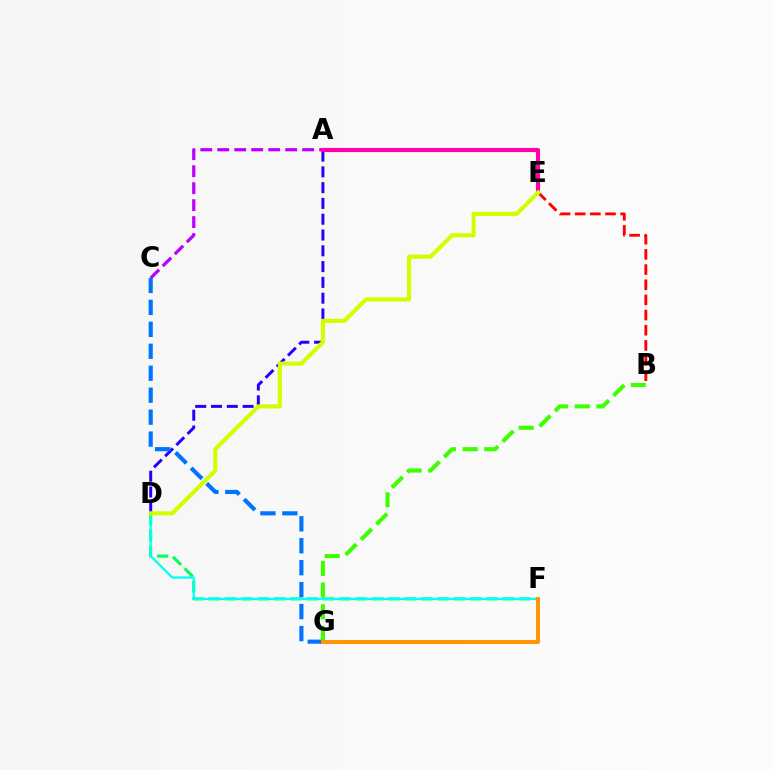{('A', 'D'): [{'color': '#2500ff', 'line_style': 'dashed', 'thickness': 2.15}], ('B', 'E'): [{'color': '#ff0000', 'line_style': 'dashed', 'thickness': 2.06}], ('D', 'F'): [{'color': '#00ff5c', 'line_style': 'dashed', 'thickness': 2.22}, {'color': '#00fff6', 'line_style': 'solid', 'thickness': 1.61}], ('A', 'C'): [{'color': '#b900ff', 'line_style': 'dashed', 'thickness': 2.31}], ('A', 'E'): [{'color': '#ff00ac', 'line_style': 'solid', 'thickness': 2.98}], ('C', 'G'): [{'color': '#0074ff', 'line_style': 'dashed', 'thickness': 2.98}], ('B', 'G'): [{'color': '#3dff00', 'line_style': 'dashed', 'thickness': 2.94}], ('F', 'G'): [{'color': '#ff9400', 'line_style': 'solid', 'thickness': 2.82}], ('D', 'E'): [{'color': '#d1ff00', 'line_style': 'solid', 'thickness': 2.98}]}